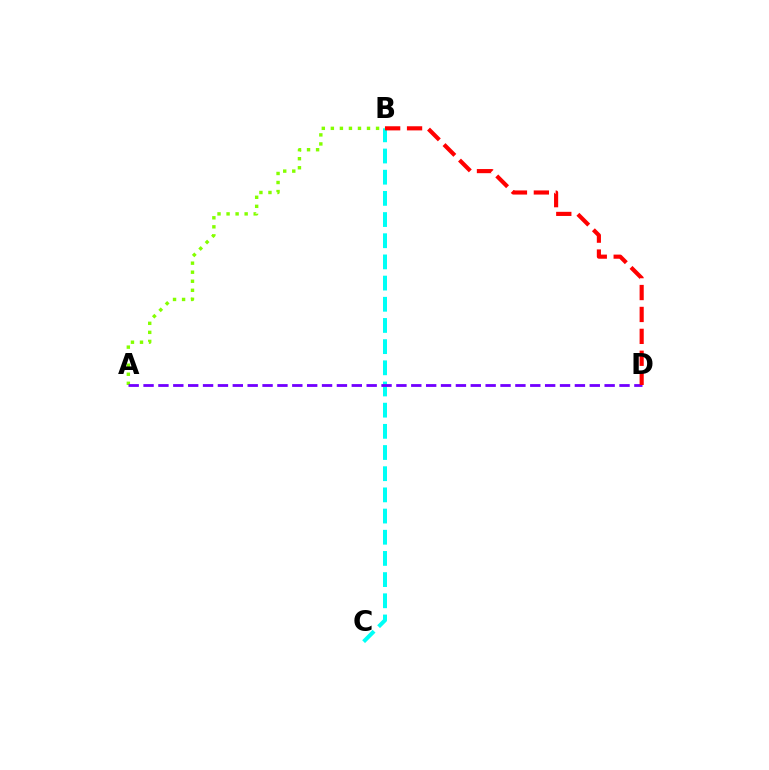{('B', 'C'): [{'color': '#00fff6', 'line_style': 'dashed', 'thickness': 2.88}], ('A', 'B'): [{'color': '#84ff00', 'line_style': 'dotted', 'thickness': 2.46}], ('A', 'D'): [{'color': '#7200ff', 'line_style': 'dashed', 'thickness': 2.02}], ('B', 'D'): [{'color': '#ff0000', 'line_style': 'dashed', 'thickness': 2.98}]}